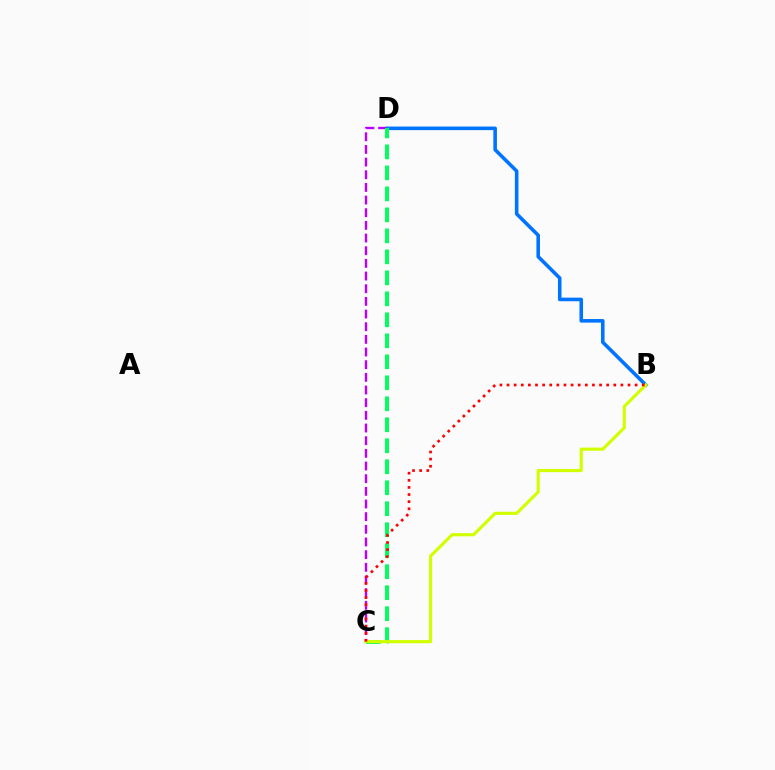{('C', 'D'): [{'color': '#b900ff', 'line_style': 'dashed', 'thickness': 1.72}, {'color': '#00ff5c', 'line_style': 'dashed', 'thickness': 2.85}], ('B', 'D'): [{'color': '#0074ff', 'line_style': 'solid', 'thickness': 2.58}], ('B', 'C'): [{'color': '#d1ff00', 'line_style': 'solid', 'thickness': 2.27}, {'color': '#ff0000', 'line_style': 'dotted', 'thickness': 1.93}]}